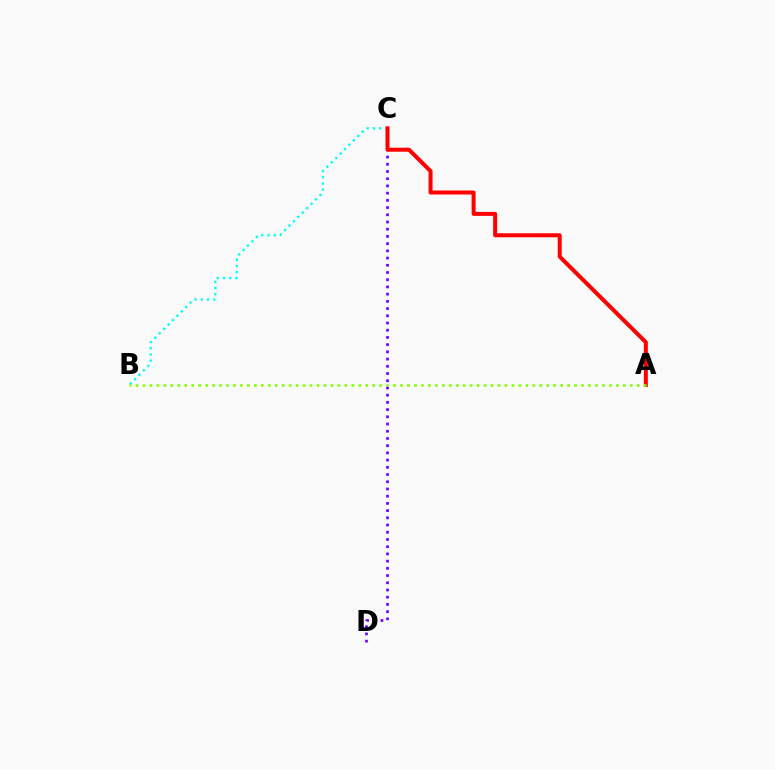{('C', 'D'): [{'color': '#7200ff', 'line_style': 'dotted', 'thickness': 1.96}], ('B', 'C'): [{'color': '#00fff6', 'line_style': 'dotted', 'thickness': 1.69}], ('A', 'C'): [{'color': '#ff0000', 'line_style': 'solid', 'thickness': 2.88}], ('A', 'B'): [{'color': '#84ff00', 'line_style': 'dotted', 'thickness': 1.89}]}